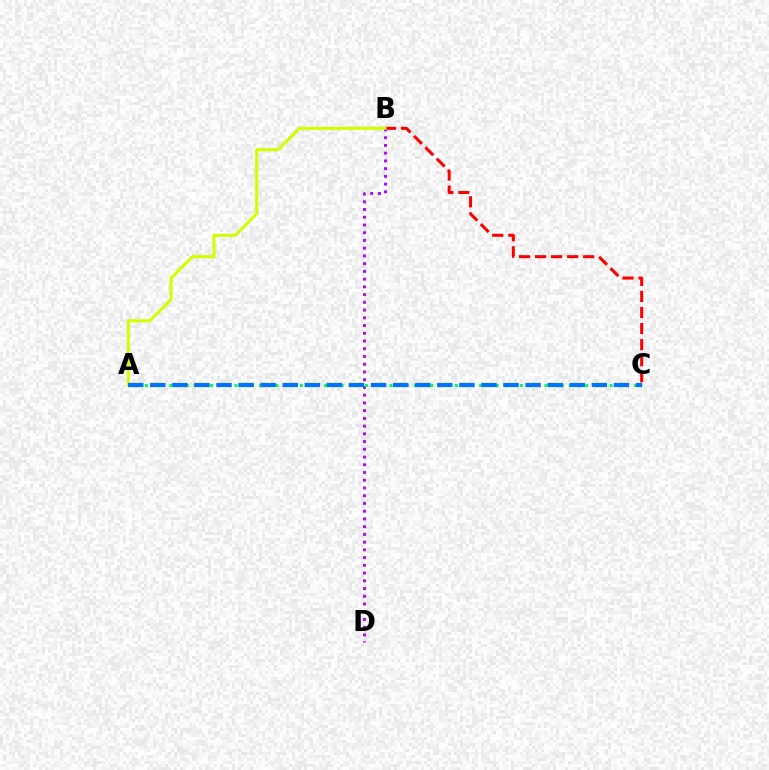{('B', 'C'): [{'color': '#ff0000', 'line_style': 'dashed', 'thickness': 2.18}], ('B', 'D'): [{'color': '#b900ff', 'line_style': 'dotted', 'thickness': 2.1}], ('A', 'B'): [{'color': '#d1ff00', 'line_style': 'solid', 'thickness': 2.19}], ('A', 'C'): [{'color': '#00ff5c', 'line_style': 'dotted', 'thickness': 2.22}, {'color': '#0074ff', 'line_style': 'dashed', 'thickness': 3.0}]}